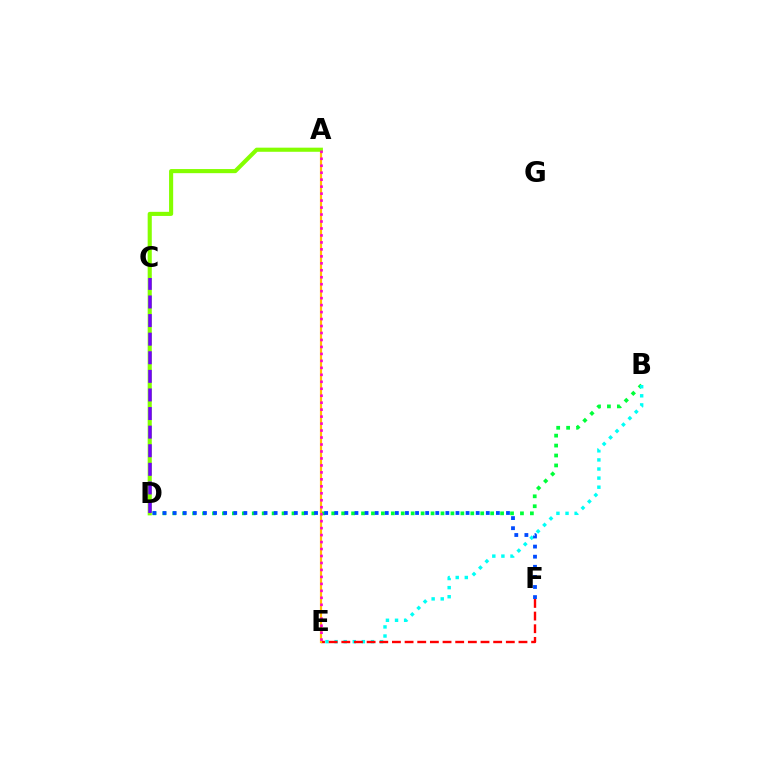{('B', 'D'): [{'color': '#00ff39', 'line_style': 'dotted', 'thickness': 2.7}], ('B', 'E'): [{'color': '#00fff6', 'line_style': 'dotted', 'thickness': 2.47}], ('E', 'F'): [{'color': '#ff0000', 'line_style': 'dashed', 'thickness': 1.72}], ('A', 'E'): [{'color': '#ffbd00', 'line_style': 'solid', 'thickness': 1.57}, {'color': '#ff00cf', 'line_style': 'dotted', 'thickness': 1.89}], ('D', 'F'): [{'color': '#004bff', 'line_style': 'dotted', 'thickness': 2.74}], ('A', 'D'): [{'color': '#84ff00', 'line_style': 'solid', 'thickness': 2.96}], ('C', 'D'): [{'color': '#7200ff', 'line_style': 'dashed', 'thickness': 2.53}]}